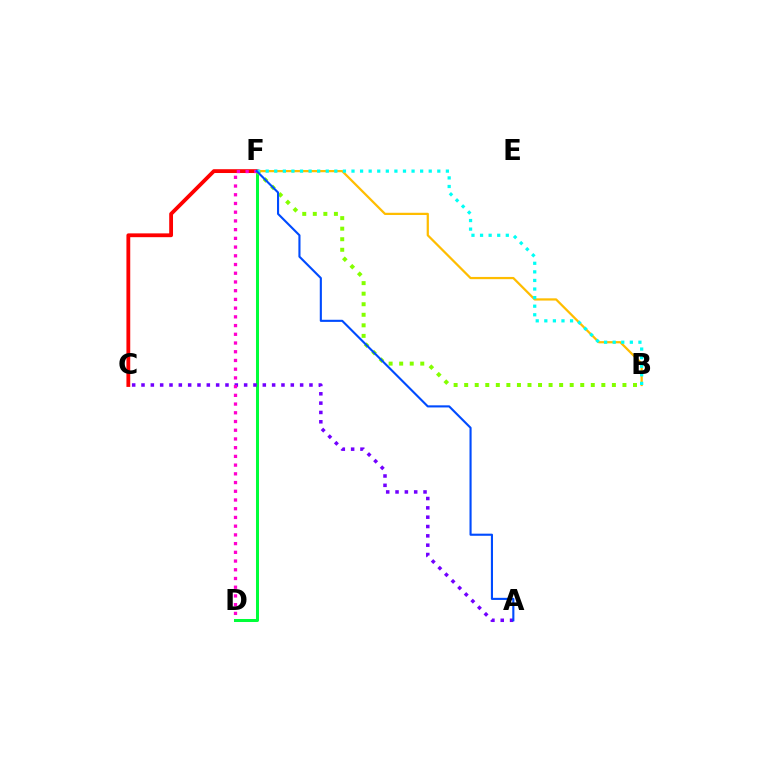{('D', 'F'): [{'color': '#00ff39', 'line_style': 'solid', 'thickness': 2.17}, {'color': '#ff00cf', 'line_style': 'dotted', 'thickness': 2.37}], ('A', 'C'): [{'color': '#7200ff', 'line_style': 'dotted', 'thickness': 2.54}], ('B', 'F'): [{'color': '#ffbd00', 'line_style': 'solid', 'thickness': 1.61}, {'color': '#84ff00', 'line_style': 'dotted', 'thickness': 2.87}, {'color': '#00fff6', 'line_style': 'dotted', 'thickness': 2.33}], ('C', 'F'): [{'color': '#ff0000', 'line_style': 'solid', 'thickness': 2.74}], ('A', 'F'): [{'color': '#004bff', 'line_style': 'solid', 'thickness': 1.52}]}